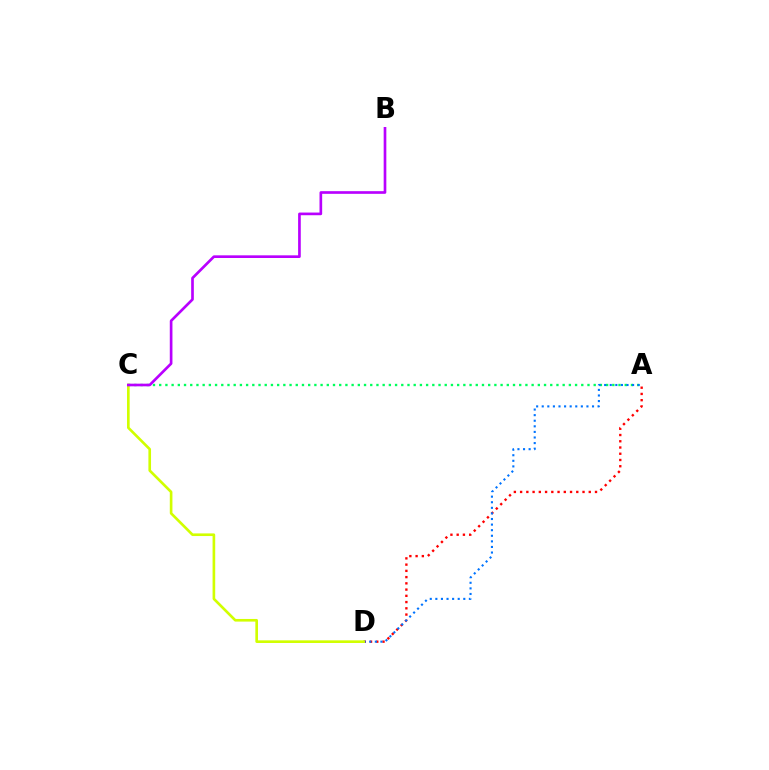{('A', 'D'): [{'color': '#ff0000', 'line_style': 'dotted', 'thickness': 1.7}, {'color': '#0074ff', 'line_style': 'dotted', 'thickness': 1.52}], ('A', 'C'): [{'color': '#00ff5c', 'line_style': 'dotted', 'thickness': 1.69}], ('C', 'D'): [{'color': '#d1ff00', 'line_style': 'solid', 'thickness': 1.9}], ('B', 'C'): [{'color': '#b900ff', 'line_style': 'solid', 'thickness': 1.92}]}